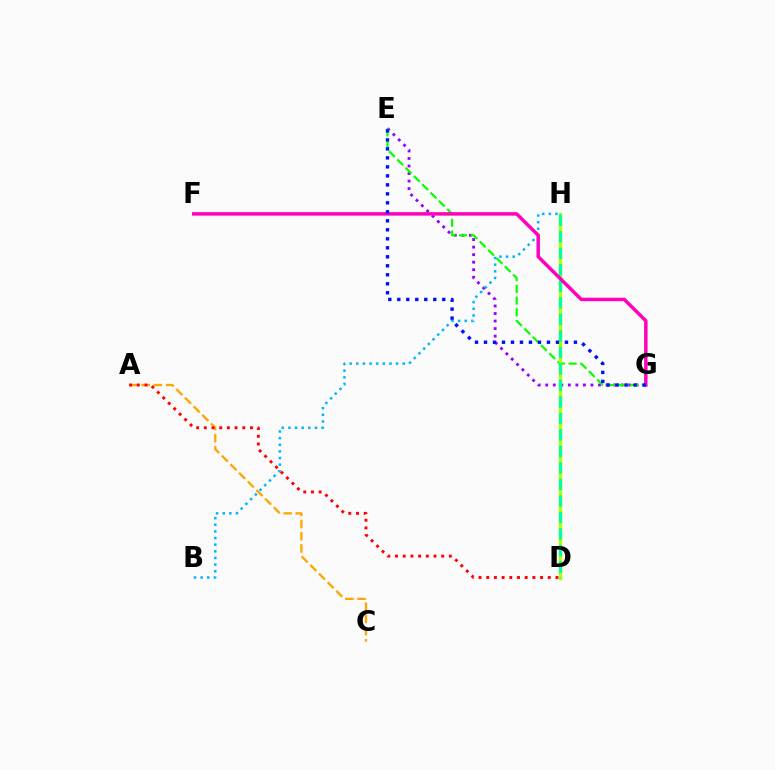{('E', 'G'): [{'color': '#9b00ff', 'line_style': 'dotted', 'thickness': 2.05}, {'color': '#08ff00', 'line_style': 'dashed', 'thickness': 1.59}, {'color': '#0010ff', 'line_style': 'dotted', 'thickness': 2.44}], ('D', 'H'): [{'color': '#b3ff00', 'line_style': 'solid', 'thickness': 2.45}, {'color': '#00ff9d', 'line_style': 'dashed', 'thickness': 2.24}], ('B', 'H'): [{'color': '#00b5ff', 'line_style': 'dotted', 'thickness': 1.8}], ('F', 'G'): [{'color': '#ff00bd', 'line_style': 'solid', 'thickness': 2.5}], ('A', 'C'): [{'color': '#ffa500', 'line_style': 'dashed', 'thickness': 1.66}], ('A', 'D'): [{'color': '#ff0000', 'line_style': 'dotted', 'thickness': 2.09}]}